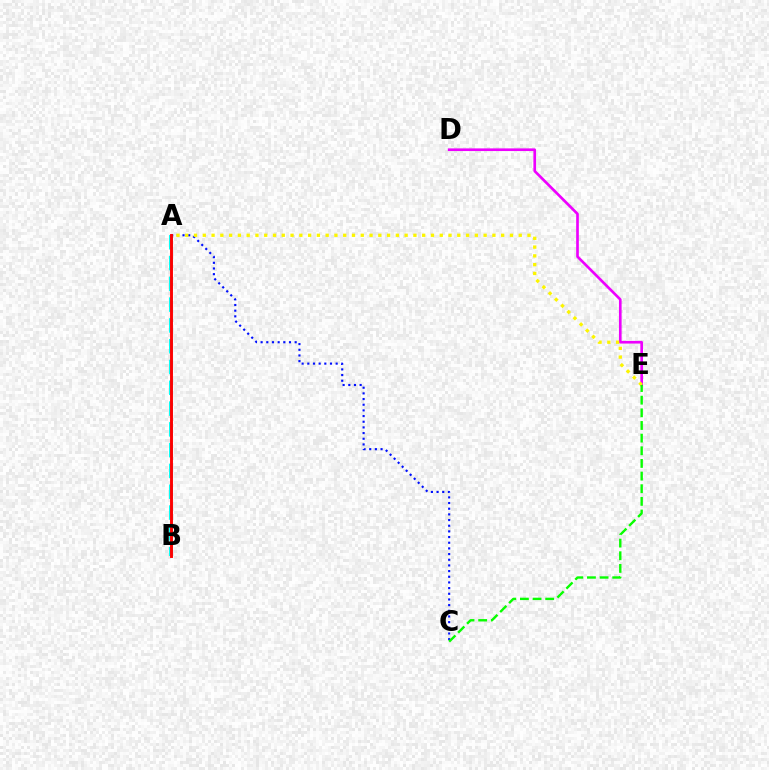{('A', 'B'): [{'color': '#00fff6', 'line_style': 'dashed', 'thickness': 2.82}, {'color': '#ff0000', 'line_style': 'solid', 'thickness': 2.1}], ('A', 'C'): [{'color': '#0010ff', 'line_style': 'dotted', 'thickness': 1.54}], ('D', 'E'): [{'color': '#ee00ff', 'line_style': 'solid', 'thickness': 1.91}], ('A', 'E'): [{'color': '#fcf500', 'line_style': 'dotted', 'thickness': 2.38}], ('C', 'E'): [{'color': '#08ff00', 'line_style': 'dashed', 'thickness': 1.72}]}